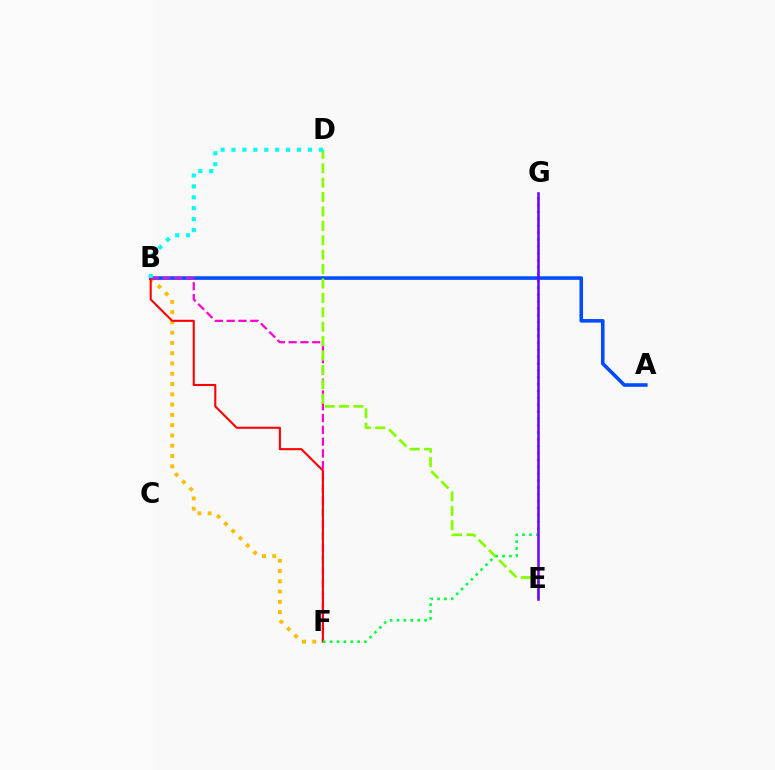{('B', 'F'): [{'color': '#ffbd00', 'line_style': 'dotted', 'thickness': 2.79}, {'color': '#ff00cf', 'line_style': 'dashed', 'thickness': 1.6}, {'color': '#ff0000', 'line_style': 'solid', 'thickness': 1.51}], ('A', 'B'): [{'color': '#004bff', 'line_style': 'solid', 'thickness': 2.57}], ('D', 'E'): [{'color': '#84ff00', 'line_style': 'dashed', 'thickness': 1.96}], ('B', 'D'): [{'color': '#00fff6', 'line_style': 'dotted', 'thickness': 2.97}], ('F', 'G'): [{'color': '#00ff39', 'line_style': 'dotted', 'thickness': 1.87}], ('E', 'G'): [{'color': '#7200ff', 'line_style': 'solid', 'thickness': 1.82}]}